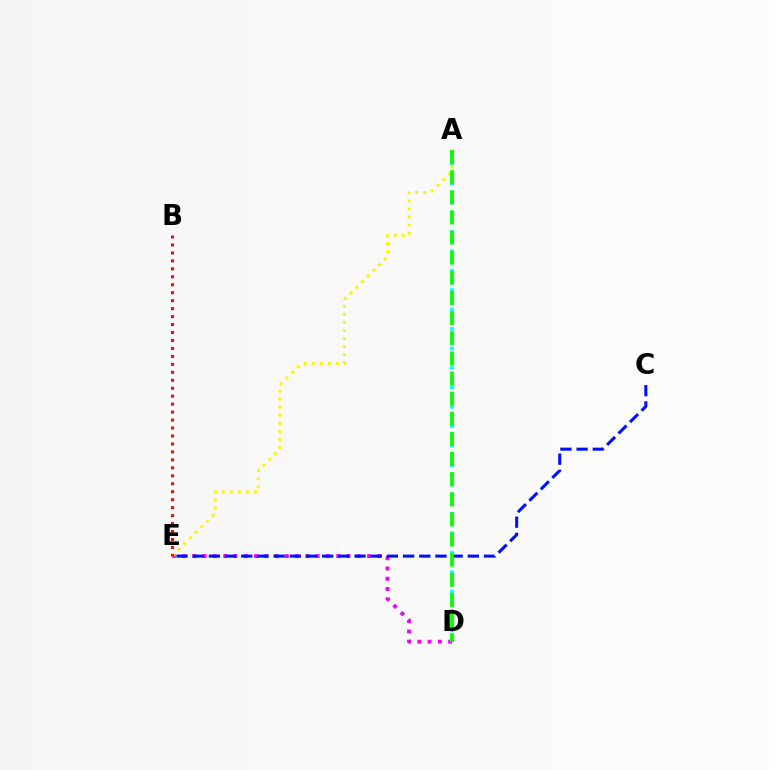{('D', 'E'): [{'color': '#ee00ff', 'line_style': 'dotted', 'thickness': 2.79}], ('A', 'E'): [{'color': '#fcf500', 'line_style': 'dotted', 'thickness': 2.19}], ('B', 'E'): [{'color': '#ff0000', 'line_style': 'dotted', 'thickness': 2.16}], ('C', 'E'): [{'color': '#0010ff', 'line_style': 'dashed', 'thickness': 2.2}], ('A', 'D'): [{'color': '#00fff6', 'line_style': 'dotted', 'thickness': 2.64}, {'color': '#08ff00', 'line_style': 'dashed', 'thickness': 2.73}]}